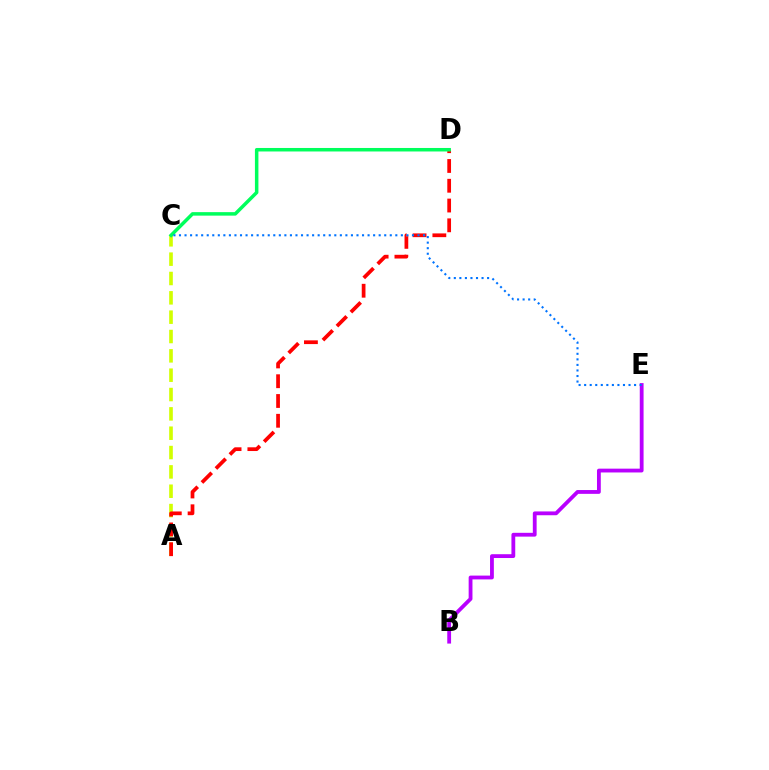{('A', 'C'): [{'color': '#d1ff00', 'line_style': 'dashed', 'thickness': 2.63}], ('A', 'D'): [{'color': '#ff0000', 'line_style': 'dashed', 'thickness': 2.69}], ('C', 'D'): [{'color': '#00ff5c', 'line_style': 'solid', 'thickness': 2.52}], ('B', 'E'): [{'color': '#b900ff', 'line_style': 'solid', 'thickness': 2.74}], ('C', 'E'): [{'color': '#0074ff', 'line_style': 'dotted', 'thickness': 1.51}]}